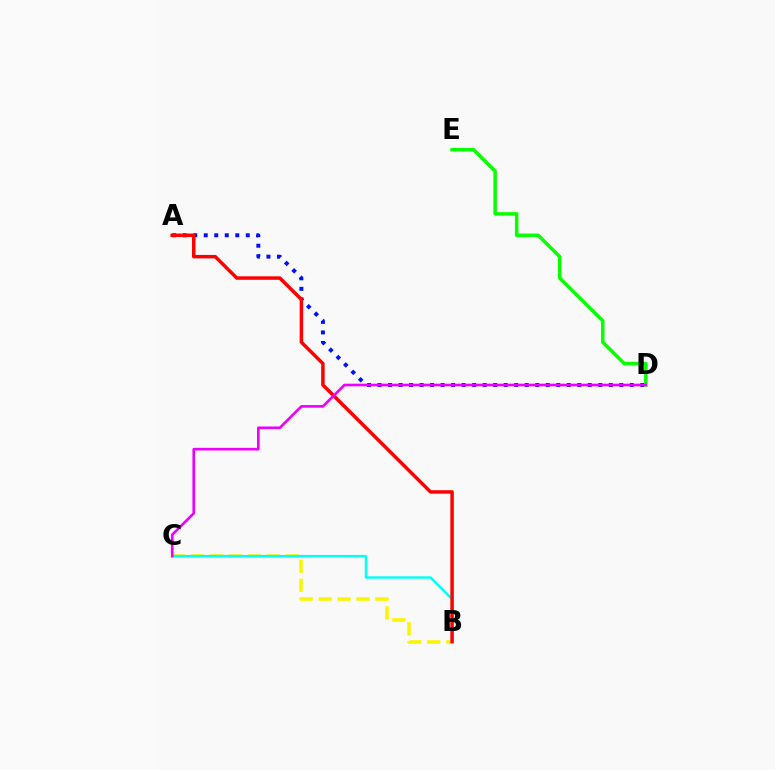{('B', 'C'): [{'color': '#fcf500', 'line_style': 'dashed', 'thickness': 2.57}, {'color': '#00fff6', 'line_style': 'solid', 'thickness': 1.74}], ('A', 'D'): [{'color': '#0010ff', 'line_style': 'dotted', 'thickness': 2.86}], ('A', 'B'): [{'color': '#ff0000', 'line_style': 'solid', 'thickness': 2.5}], ('D', 'E'): [{'color': '#08ff00', 'line_style': 'solid', 'thickness': 2.51}], ('C', 'D'): [{'color': '#ee00ff', 'line_style': 'solid', 'thickness': 1.9}]}